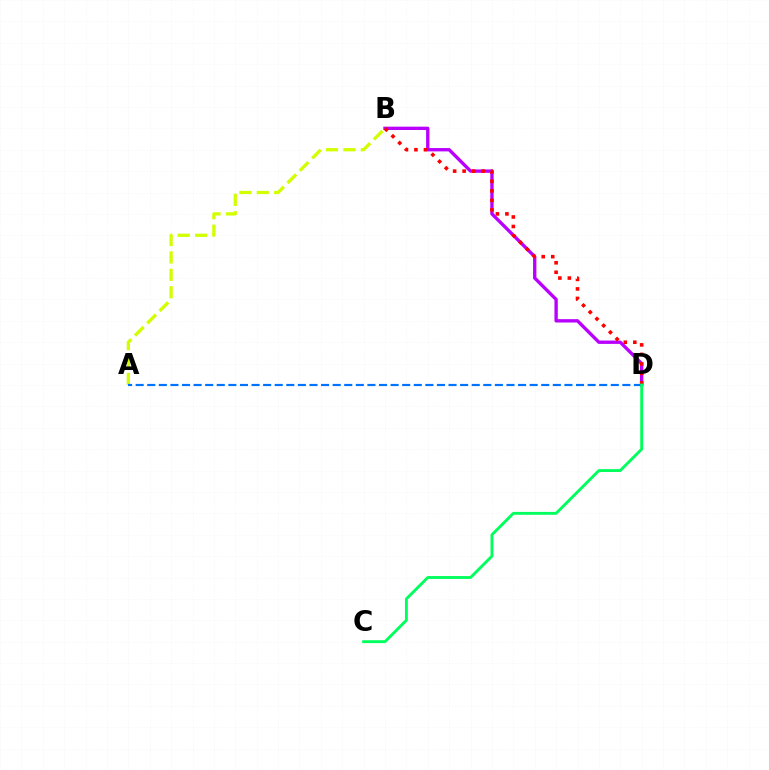{('B', 'D'): [{'color': '#b900ff', 'line_style': 'solid', 'thickness': 2.41}, {'color': '#ff0000', 'line_style': 'dotted', 'thickness': 2.58}], ('A', 'B'): [{'color': '#d1ff00', 'line_style': 'dashed', 'thickness': 2.36}], ('A', 'D'): [{'color': '#0074ff', 'line_style': 'dashed', 'thickness': 1.57}], ('C', 'D'): [{'color': '#00ff5c', 'line_style': 'solid', 'thickness': 2.07}]}